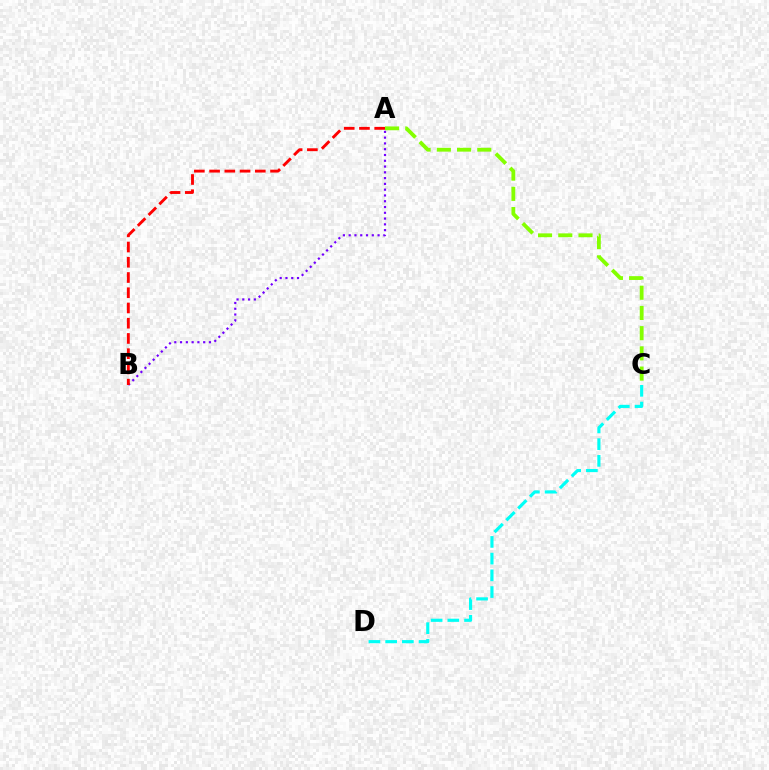{('A', 'B'): [{'color': '#7200ff', 'line_style': 'dotted', 'thickness': 1.57}, {'color': '#ff0000', 'line_style': 'dashed', 'thickness': 2.07}], ('A', 'C'): [{'color': '#84ff00', 'line_style': 'dashed', 'thickness': 2.75}], ('C', 'D'): [{'color': '#00fff6', 'line_style': 'dashed', 'thickness': 2.27}]}